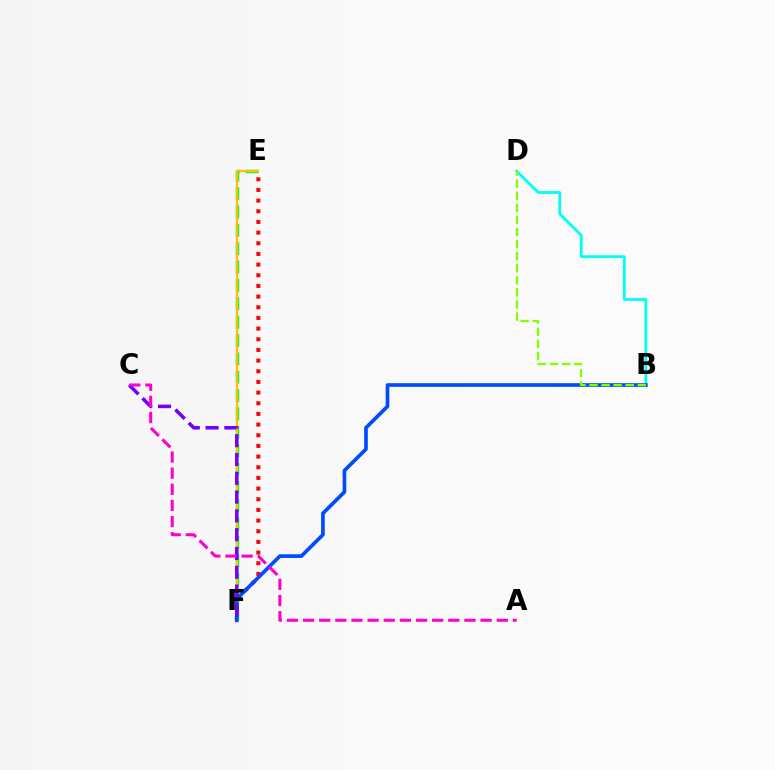{('E', 'F'): [{'color': '#ff0000', 'line_style': 'dotted', 'thickness': 2.9}, {'color': '#00ff39', 'line_style': 'dashed', 'thickness': 2.49}, {'color': '#ffbd00', 'line_style': 'solid', 'thickness': 1.63}], ('B', 'D'): [{'color': '#00fff6', 'line_style': 'solid', 'thickness': 2.02}, {'color': '#84ff00', 'line_style': 'dashed', 'thickness': 1.64}], ('B', 'F'): [{'color': '#004bff', 'line_style': 'solid', 'thickness': 2.64}], ('C', 'F'): [{'color': '#7200ff', 'line_style': 'dashed', 'thickness': 2.55}], ('A', 'C'): [{'color': '#ff00cf', 'line_style': 'dashed', 'thickness': 2.19}]}